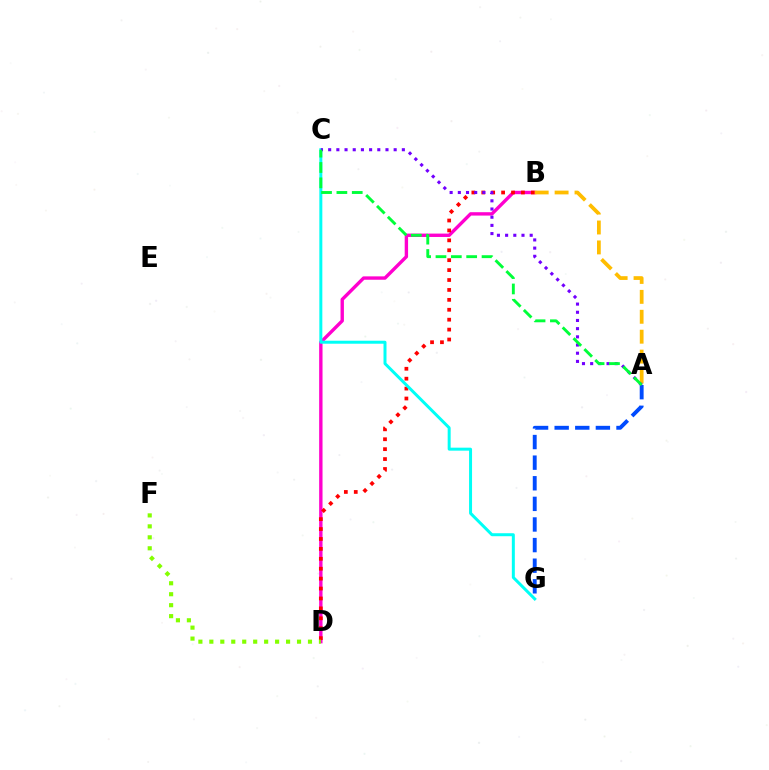{('B', 'D'): [{'color': '#ff00cf', 'line_style': 'solid', 'thickness': 2.43}, {'color': '#ff0000', 'line_style': 'dotted', 'thickness': 2.69}], ('C', 'G'): [{'color': '#00fff6', 'line_style': 'solid', 'thickness': 2.15}], ('A', 'B'): [{'color': '#ffbd00', 'line_style': 'dashed', 'thickness': 2.71}], ('A', 'G'): [{'color': '#004bff', 'line_style': 'dashed', 'thickness': 2.8}], ('A', 'C'): [{'color': '#7200ff', 'line_style': 'dotted', 'thickness': 2.22}, {'color': '#00ff39', 'line_style': 'dashed', 'thickness': 2.09}], ('D', 'F'): [{'color': '#84ff00', 'line_style': 'dotted', 'thickness': 2.98}]}